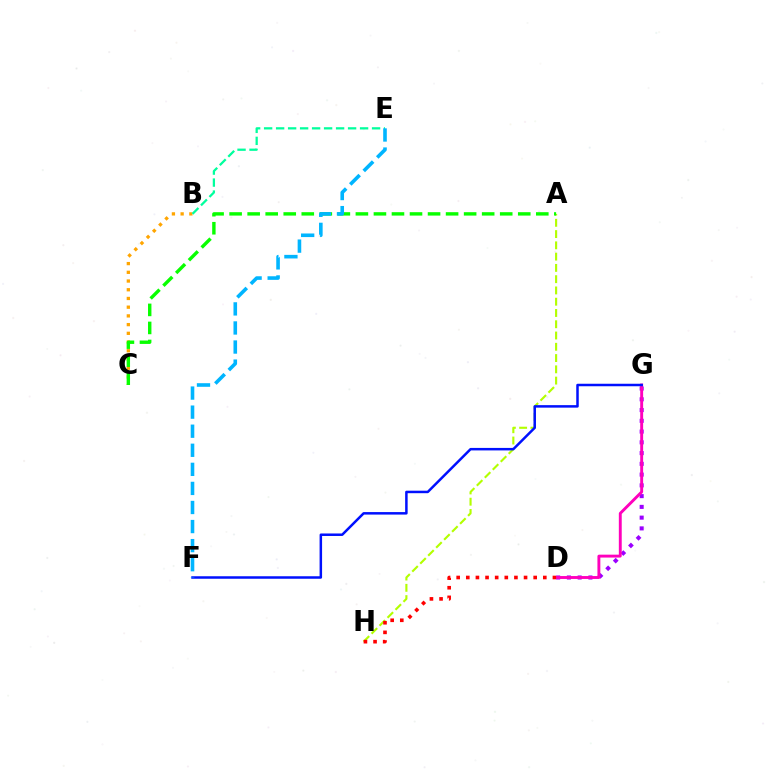{('B', 'C'): [{'color': '#ffa500', 'line_style': 'dotted', 'thickness': 2.37}], ('D', 'G'): [{'color': '#9b00ff', 'line_style': 'dotted', 'thickness': 2.92}, {'color': '#ff00bd', 'line_style': 'solid', 'thickness': 2.09}], ('A', 'H'): [{'color': '#b3ff00', 'line_style': 'dashed', 'thickness': 1.53}], ('A', 'C'): [{'color': '#08ff00', 'line_style': 'dashed', 'thickness': 2.45}], ('B', 'E'): [{'color': '#00ff9d', 'line_style': 'dashed', 'thickness': 1.63}], ('F', 'G'): [{'color': '#0010ff', 'line_style': 'solid', 'thickness': 1.8}], ('D', 'H'): [{'color': '#ff0000', 'line_style': 'dotted', 'thickness': 2.62}], ('E', 'F'): [{'color': '#00b5ff', 'line_style': 'dashed', 'thickness': 2.59}]}